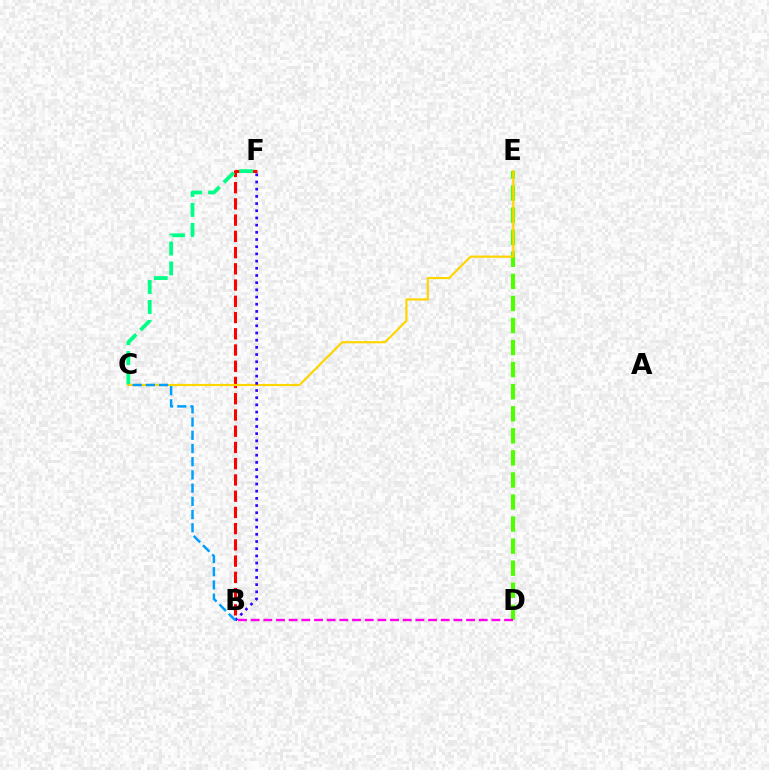{('B', 'F'): [{'color': '#ff0000', 'line_style': 'dashed', 'thickness': 2.21}, {'color': '#3700ff', 'line_style': 'dotted', 'thickness': 1.95}], ('D', 'E'): [{'color': '#4fff00', 'line_style': 'dashed', 'thickness': 3.0}], ('C', 'F'): [{'color': '#00ff86', 'line_style': 'dashed', 'thickness': 2.71}], ('C', 'E'): [{'color': '#ffd500', 'line_style': 'solid', 'thickness': 1.56}], ('B', 'C'): [{'color': '#009eff', 'line_style': 'dashed', 'thickness': 1.79}], ('B', 'D'): [{'color': '#ff00ed', 'line_style': 'dashed', 'thickness': 1.72}]}